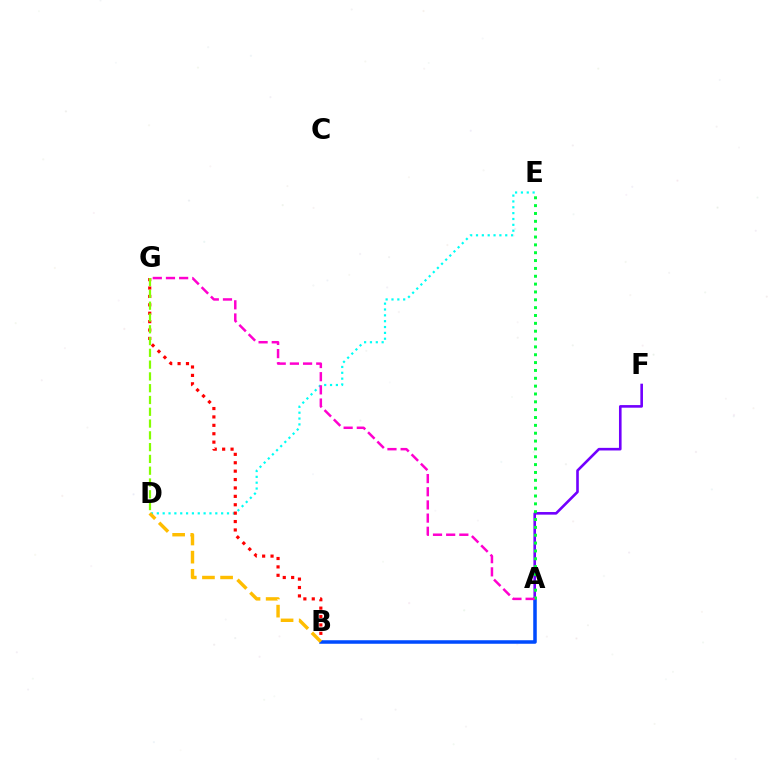{('D', 'E'): [{'color': '#00fff6', 'line_style': 'dotted', 'thickness': 1.59}], ('A', 'F'): [{'color': '#7200ff', 'line_style': 'solid', 'thickness': 1.88}], ('B', 'G'): [{'color': '#ff0000', 'line_style': 'dotted', 'thickness': 2.28}], ('A', 'B'): [{'color': '#004bff', 'line_style': 'solid', 'thickness': 2.54}], ('D', 'G'): [{'color': '#84ff00', 'line_style': 'dashed', 'thickness': 1.6}], ('B', 'D'): [{'color': '#ffbd00', 'line_style': 'dashed', 'thickness': 2.47}], ('A', 'E'): [{'color': '#00ff39', 'line_style': 'dotted', 'thickness': 2.13}], ('A', 'G'): [{'color': '#ff00cf', 'line_style': 'dashed', 'thickness': 1.79}]}